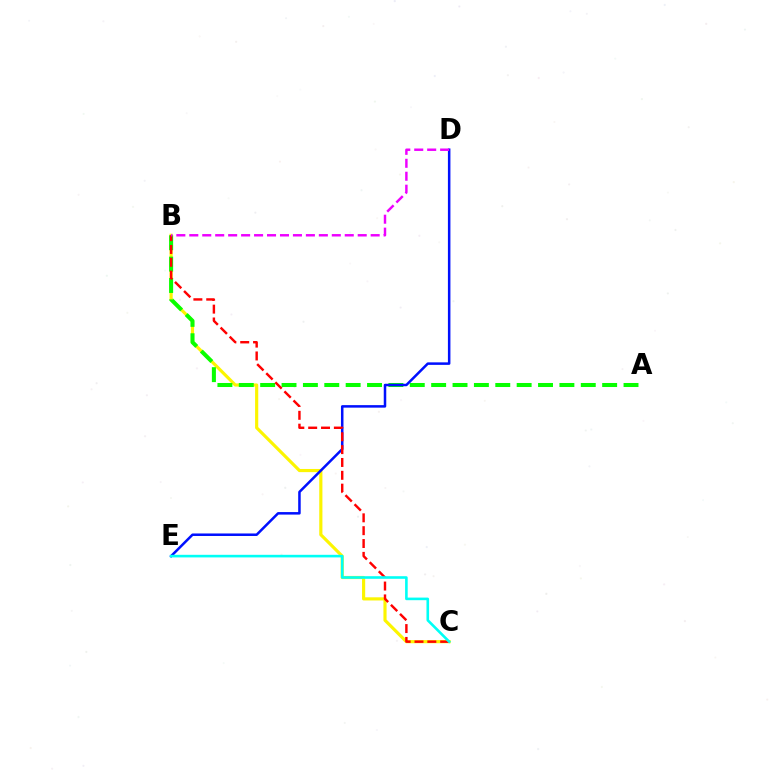{('B', 'C'): [{'color': '#fcf500', 'line_style': 'solid', 'thickness': 2.27}, {'color': '#ff0000', 'line_style': 'dashed', 'thickness': 1.75}], ('A', 'B'): [{'color': '#08ff00', 'line_style': 'dashed', 'thickness': 2.9}], ('D', 'E'): [{'color': '#0010ff', 'line_style': 'solid', 'thickness': 1.81}], ('C', 'E'): [{'color': '#00fff6', 'line_style': 'solid', 'thickness': 1.88}], ('B', 'D'): [{'color': '#ee00ff', 'line_style': 'dashed', 'thickness': 1.76}]}